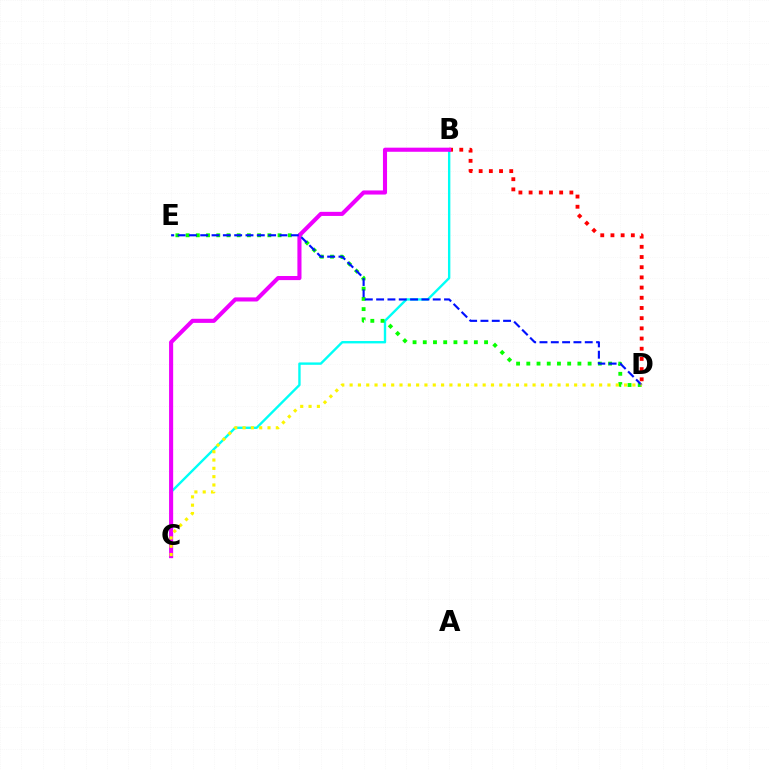{('B', 'C'): [{'color': '#00fff6', 'line_style': 'solid', 'thickness': 1.71}, {'color': '#ee00ff', 'line_style': 'solid', 'thickness': 2.95}], ('D', 'E'): [{'color': '#08ff00', 'line_style': 'dotted', 'thickness': 2.78}, {'color': '#0010ff', 'line_style': 'dashed', 'thickness': 1.54}], ('B', 'D'): [{'color': '#ff0000', 'line_style': 'dotted', 'thickness': 2.77}], ('C', 'D'): [{'color': '#fcf500', 'line_style': 'dotted', 'thickness': 2.26}]}